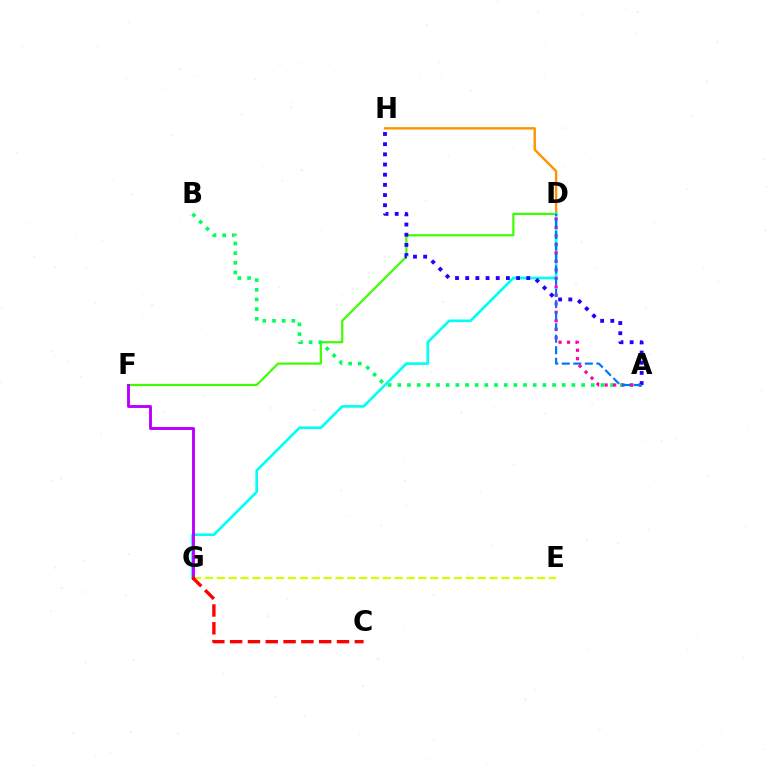{('D', 'F'): [{'color': '#3dff00', 'line_style': 'solid', 'thickness': 1.59}], ('A', 'B'): [{'color': '#00ff5c', 'line_style': 'dotted', 'thickness': 2.63}], ('D', 'H'): [{'color': '#ff9400', 'line_style': 'solid', 'thickness': 1.72}], ('D', 'G'): [{'color': '#00fff6', 'line_style': 'solid', 'thickness': 1.91}], ('A', 'D'): [{'color': '#ff00ac', 'line_style': 'dotted', 'thickness': 2.3}, {'color': '#0074ff', 'line_style': 'dashed', 'thickness': 1.57}], ('A', 'H'): [{'color': '#2500ff', 'line_style': 'dotted', 'thickness': 2.77}], ('E', 'G'): [{'color': '#d1ff00', 'line_style': 'dashed', 'thickness': 1.61}], ('F', 'G'): [{'color': '#b900ff', 'line_style': 'solid', 'thickness': 2.09}], ('C', 'G'): [{'color': '#ff0000', 'line_style': 'dashed', 'thickness': 2.42}]}